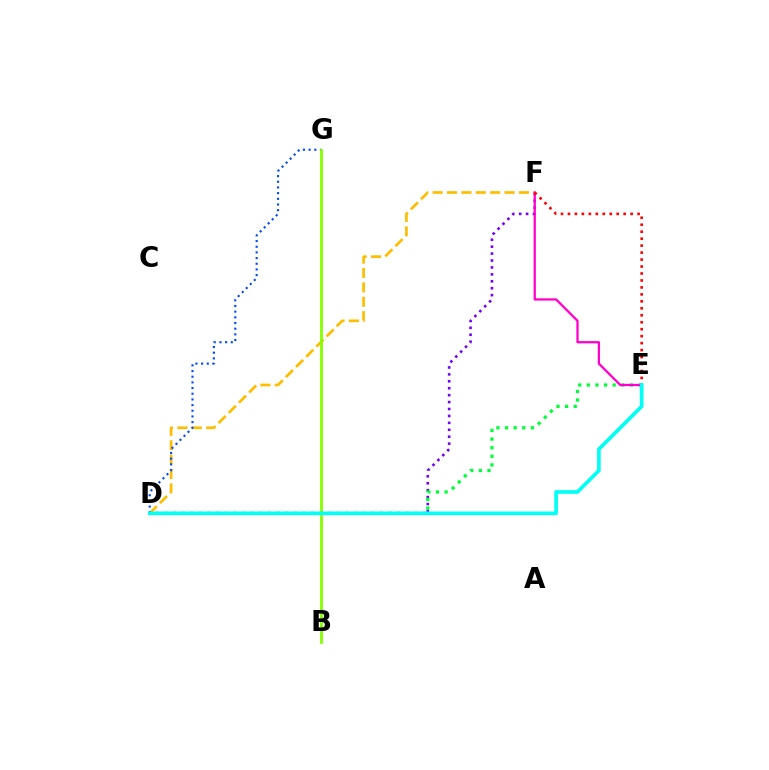{('D', 'F'): [{'color': '#7200ff', 'line_style': 'dotted', 'thickness': 1.88}, {'color': '#ffbd00', 'line_style': 'dashed', 'thickness': 1.95}], ('D', 'E'): [{'color': '#00ff39', 'line_style': 'dotted', 'thickness': 2.34}, {'color': '#00fff6', 'line_style': 'solid', 'thickness': 2.63}], ('E', 'F'): [{'color': '#ff00cf', 'line_style': 'solid', 'thickness': 1.64}, {'color': '#ff0000', 'line_style': 'dotted', 'thickness': 1.89}], ('D', 'G'): [{'color': '#004bff', 'line_style': 'dotted', 'thickness': 1.54}], ('B', 'G'): [{'color': '#84ff00', 'line_style': 'solid', 'thickness': 2.04}]}